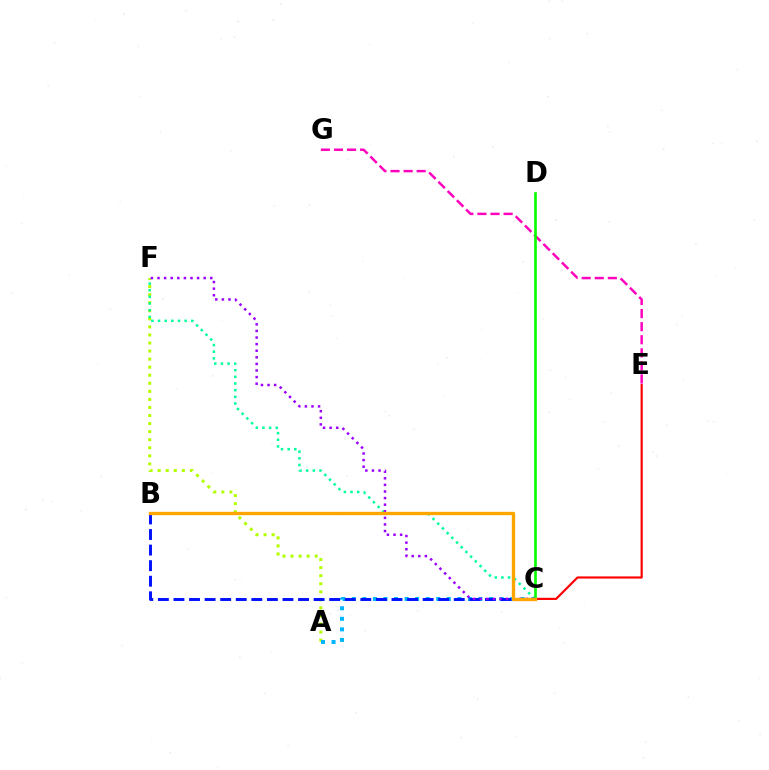{('A', 'F'): [{'color': '#b3ff00', 'line_style': 'dotted', 'thickness': 2.19}], ('A', 'C'): [{'color': '#00b5ff', 'line_style': 'dotted', 'thickness': 2.87}], ('C', 'F'): [{'color': '#00ff9d', 'line_style': 'dotted', 'thickness': 1.81}, {'color': '#9b00ff', 'line_style': 'dotted', 'thickness': 1.79}], ('C', 'E'): [{'color': '#ff0000', 'line_style': 'solid', 'thickness': 1.56}], ('E', 'G'): [{'color': '#ff00bd', 'line_style': 'dashed', 'thickness': 1.78}], ('B', 'C'): [{'color': '#0010ff', 'line_style': 'dashed', 'thickness': 2.12}, {'color': '#ffa500', 'line_style': 'solid', 'thickness': 2.41}], ('C', 'D'): [{'color': '#08ff00', 'line_style': 'solid', 'thickness': 1.91}]}